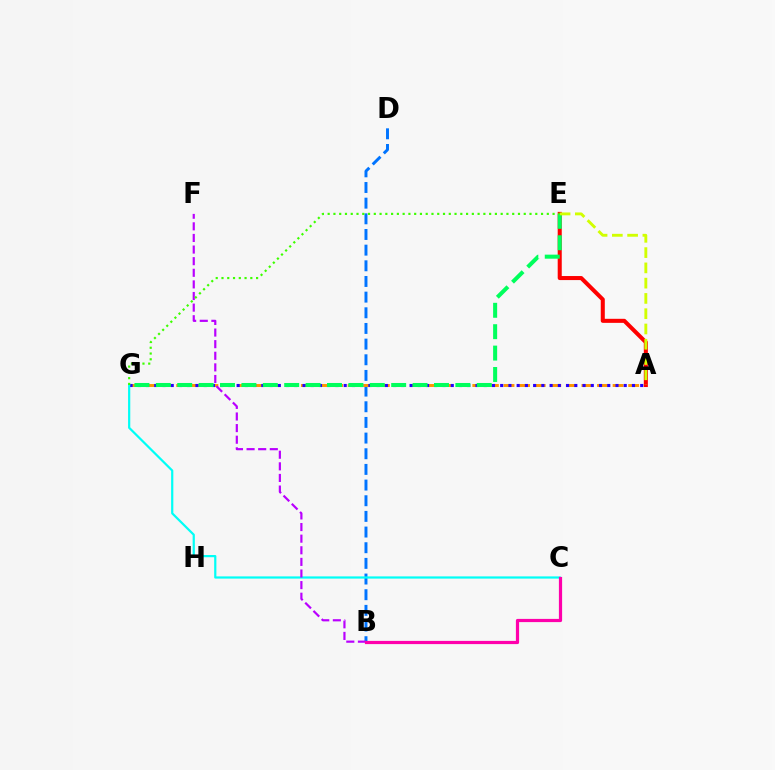{('B', 'D'): [{'color': '#0074ff', 'line_style': 'dashed', 'thickness': 2.13}], ('A', 'G'): [{'color': '#ff9400', 'line_style': 'dashed', 'thickness': 2.12}, {'color': '#2500ff', 'line_style': 'dotted', 'thickness': 2.24}], ('A', 'E'): [{'color': '#ff0000', 'line_style': 'solid', 'thickness': 2.91}, {'color': '#d1ff00', 'line_style': 'dashed', 'thickness': 2.08}], ('E', 'G'): [{'color': '#00ff5c', 'line_style': 'dashed', 'thickness': 2.91}, {'color': '#3dff00', 'line_style': 'dotted', 'thickness': 1.57}], ('C', 'G'): [{'color': '#00fff6', 'line_style': 'solid', 'thickness': 1.59}], ('B', 'F'): [{'color': '#b900ff', 'line_style': 'dashed', 'thickness': 1.58}], ('B', 'C'): [{'color': '#ff00ac', 'line_style': 'solid', 'thickness': 2.31}]}